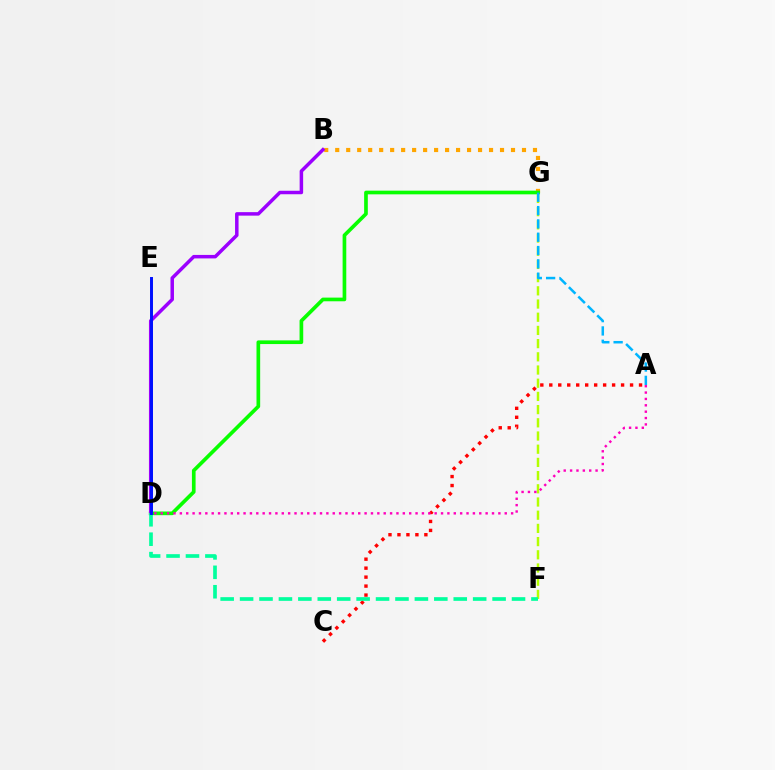{('B', 'G'): [{'color': '#ffa500', 'line_style': 'dotted', 'thickness': 2.99}], ('A', 'C'): [{'color': '#ff0000', 'line_style': 'dotted', 'thickness': 2.44}], ('D', 'G'): [{'color': '#08ff00', 'line_style': 'solid', 'thickness': 2.64}], ('F', 'G'): [{'color': '#b3ff00', 'line_style': 'dashed', 'thickness': 1.79}], ('A', 'D'): [{'color': '#ff00bd', 'line_style': 'dotted', 'thickness': 1.73}], ('A', 'G'): [{'color': '#00b5ff', 'line_style': 'dashed', 'thickness': 1.81}], ('B', 'D'): [{'color': '#9b00ff', 'line_style': 'solid', 'thickness': 2.51}], ('D', 'F'): [{'color': '#00ff9d', 'line_style': 'dashed', 'thickness': 2.64}], ('D', 'E'): [{'color': '#0010ff', 'line_style': 'solid', 'thickness': 2.13}]}